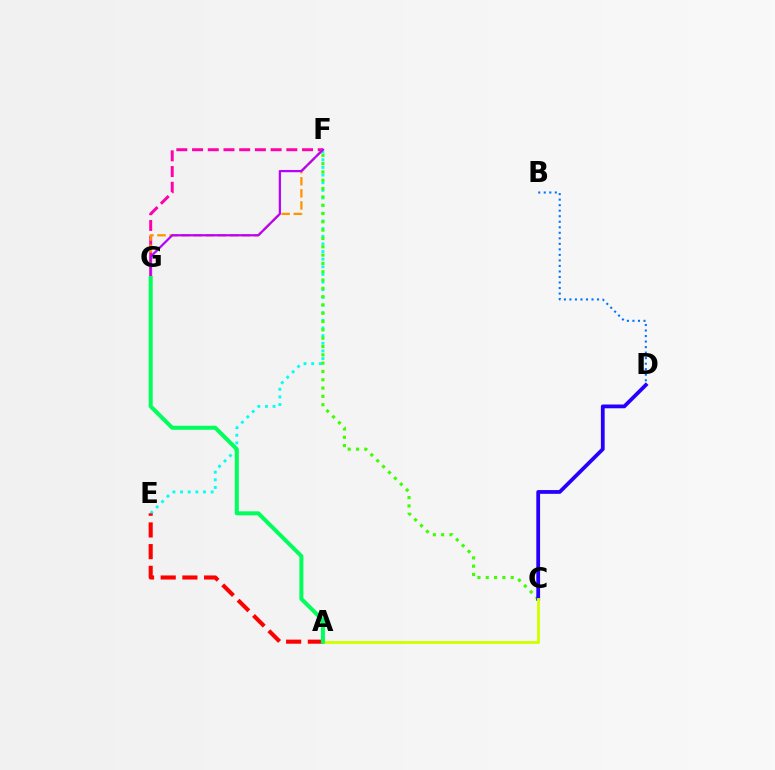{('B', 'D'): [{'color': '#0074ff', 'line_style': 'dotted', 'thickness': 1.5}], ('F', 'G'): [{'color': '#ff00ac', 'line_style': 'dashed', 'thickness': 2.13}, {'color': '#ff9400', 'line_style': 'dashed', 'thickness': 1.64}, {'color': '#b900ff', 'line_style': 'solid', 'thickness': 1.61}], ('E', 'F'): [{'color': '#00fff6', 'line_style': 'dotted', 'thickness': 2.08}], ('C', 'F'): [{'color': '#3dff00', 'line_style': 'dotted', 'thickness': 2.26}], ('C', 'D'): [{'color': '#2500ff', 'line_style': 'solid', 'thickness': 2.71}], ('A', 'C'): [{'color': '#d1ff00', 'line_style': 'solid', 'thickness': 2.08}], ('A', 'E'): [{'color': '#ff0000', 'line_style': 'dashed', 'thickness': 2.95}], ('A', 'G'): [{'color': '#00ff5c', 'line_style': 'solid', 'thickness': 2.89}]}